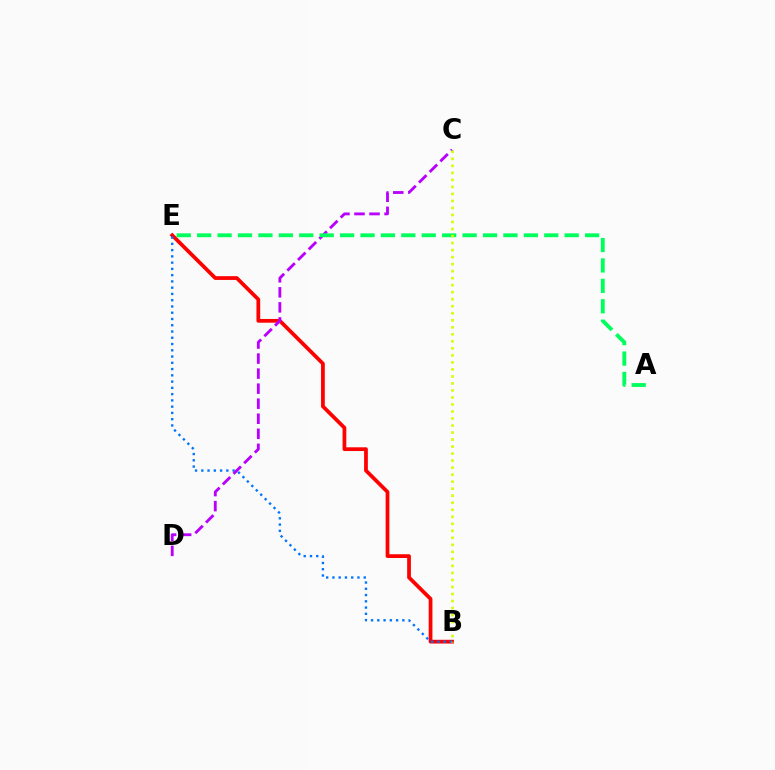{('B', 'E'): [{'color': '#ff0000', 'line_style': 'solid', 'thickness': 2.7}, {'color': '#0074ff', 'line_style': 'dotted', 'thickness': 1.7}], ('C', 'D'): [{'color': '#b900ff', 'line_style': 'dashed', 'thickness': 2.04}], ('A', 'E'): [{'color': '#00ff5c', 'line_style': 'dashed', 'thickness': 2.77}], ('B', 'C'): [{'color': '#d1ff00', 'line_style': 'dotted', 'thickness': 1.91}]}